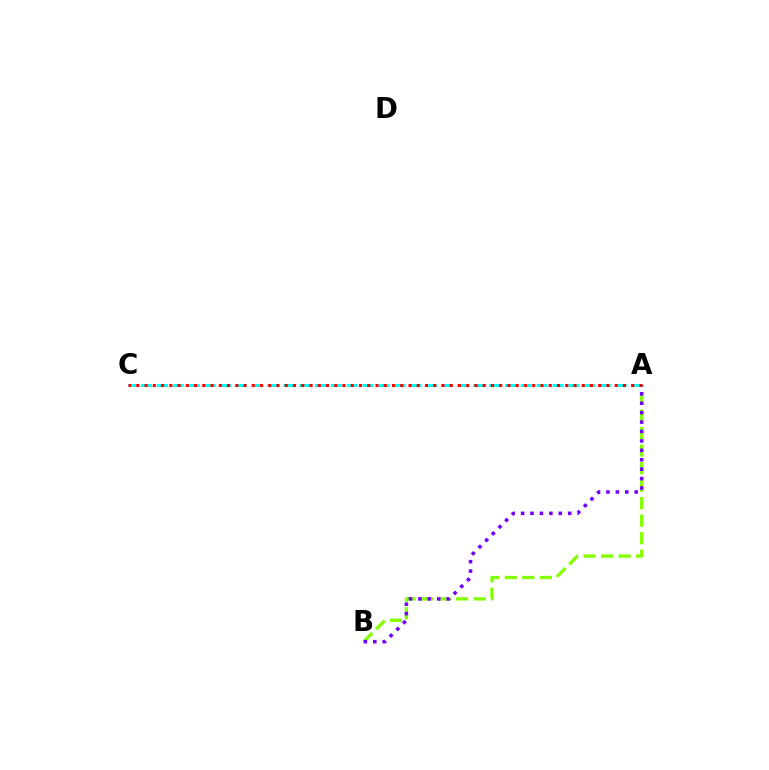{('A', 'B'): [{'color': '#84ff00', 'line_style': 'dashed', 'thickness': 2.38}, {'color': '#7200ff', 'line_style': 'dotted', 'thickness': 2.56}], ('A', 'C'): [{'color': '#00fff6', 'line_style': 'dashed', 'thickness': 2.15}, {'color': '#ff0000', 'line_style': 'dotted', 'thickness': 2.24}]}